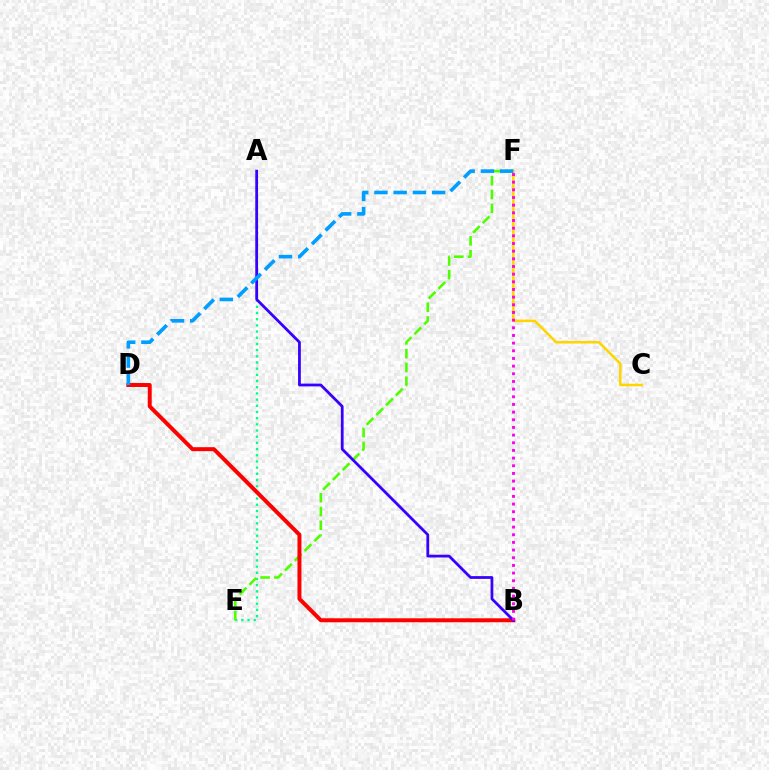{('A', 'E'): [{'color': '#00ff86', 'line_style': 'dotted', 'thickness': 1.68}], ('E', 'F'): [{'color': '#4fff00', 'line_style': 'dashed', 'thickness': 1.88}], ('B', 'D'): [{'color': '#ff0000', 'line_style': 'solid', 'thickness': 2.86}], ('C', 'F'): [{'color': '#ffd500', 'line_style': 'solid', 'thickness': 1.84}], ('A', 'B'): [{'color': '#3700ff', 'line_style': 'solid', 'thickness': 2.0}], ('B', 'F'): [{'color': '#ff00ed', 'line_style': 'dotted', 'thickness': 2.08}], ('D', 'F'): [{'color': '#009eff', 'line_style': 'dashed', 'thickness': 2.61}]}